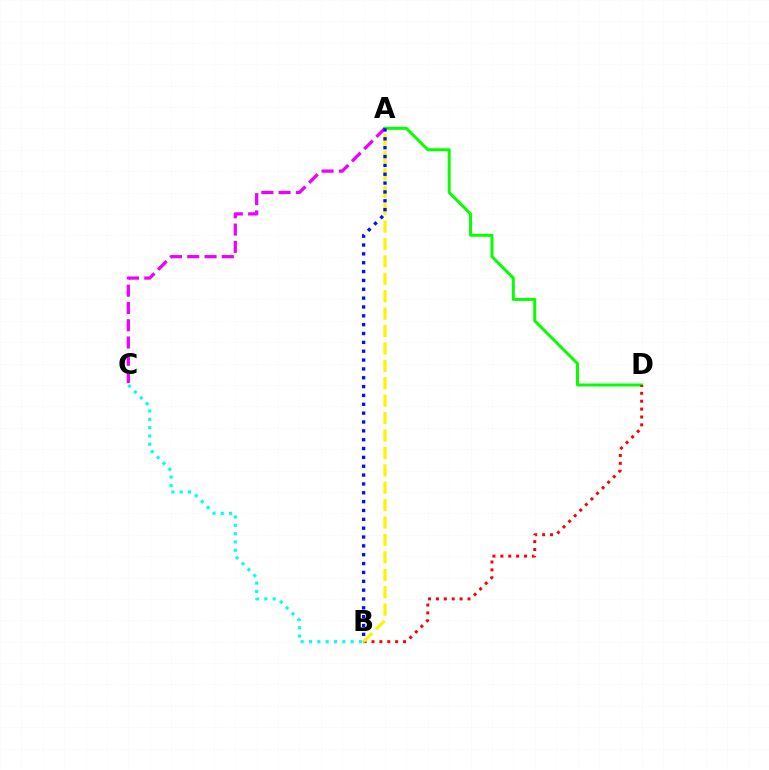{('A', 'D'): [{'color': '#08ff00', 'line_style': 'solid', 'thickness': 2.16}], ('A', 'C'): [{'color': '#ee00ff', 'line_style': 'dashed', 'thickness': 2.35}], ('B', 'D'): [{'color': '#ff0000', 'line_style': 'dotted', 'thickness': 2.14}], ('B', 'C'): [{'color': '#00fff6', 'line_style': 'dotted', 'thickness': 2.26}], ('A', 'B'): [{'color': '#fcf500', 'line_style': 'dashed', 'thickness': 2.37}, {'color': '#0010ff', 'line_style': 'dotted', 'thickness': 2.4}]}